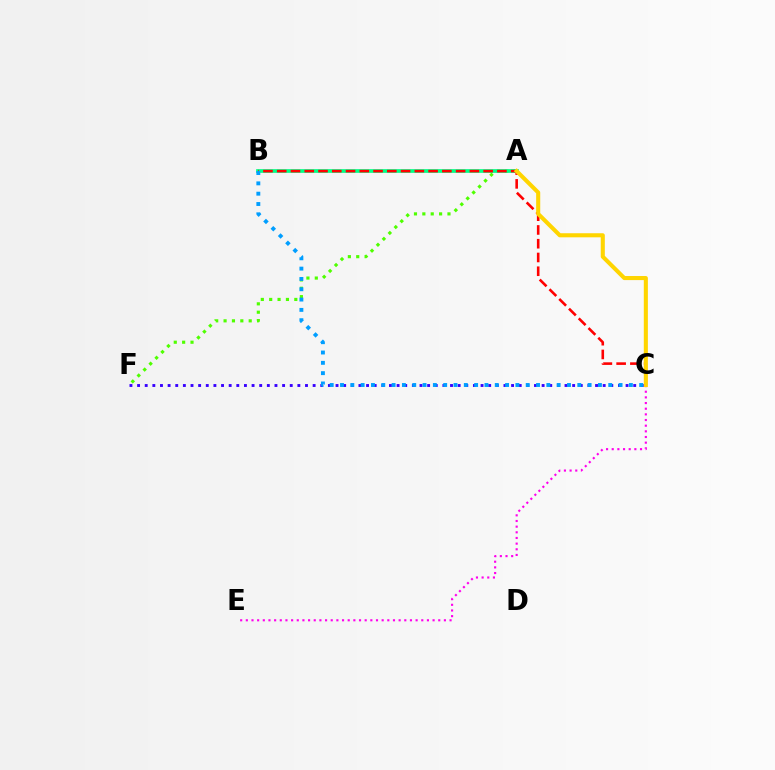{('A', 'F'): [{'color': '#4fff00', 'line_style': 'dotted', 'thickness': 2.28}], ('C', 'F'): [{'color': '#3700ff', 'line_style': 'dotted', 'thickness': 2.07}], ('A', 'B'): [{'color': '#00ff86', 'line_style': 'solid', 'thickness': 2.67}], ('C', 'E'): [{'color': '#ff00ed', 'line_style': 'dotted', 'thickness': 1.54}], ('B', 'C'): [{'color': '#ff0000', 'line_style': 'dashed', 'thickness': 1.87}, {'color': '#009eff', 'line_style': 'dotted', 'thickness': 2.8}], ('A', 'C'): [{'color': '#ffd500', 'line_style': 'solid', 'thickness': 2.93}]}